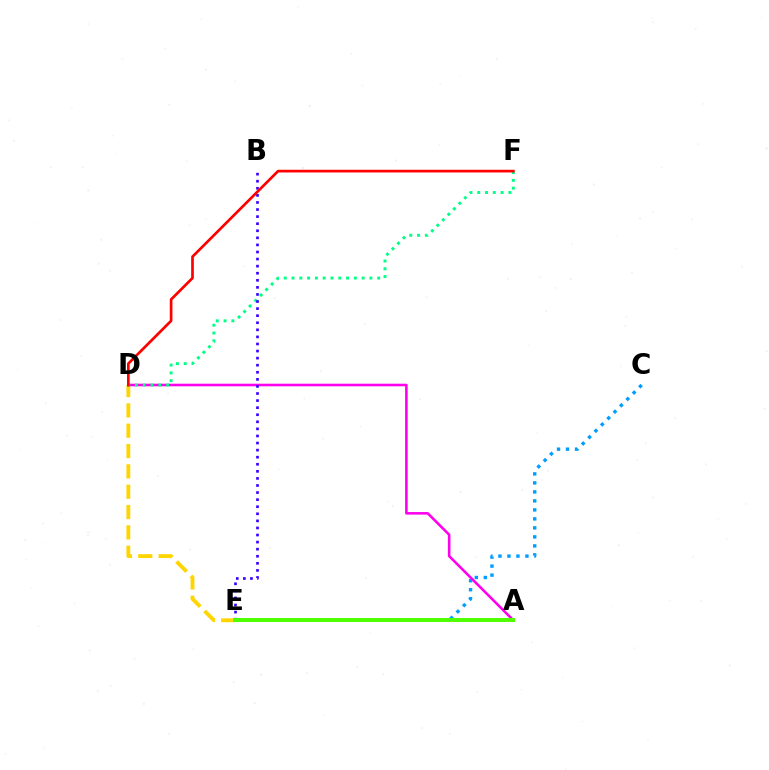{('C', 'E'): [{'color': '#009eff', 'line_style': 'dotted', 'thickness': 2.45}], ('D', 'E'): [{'color': '#ffd500', 'line_style': 'dashed', 'thickness': 2.76}], ('A', 'D'): [{'color': '#ff00ed', 'line_style': 'solid', 'thickness': 1.86}], ('D', 'F'): [{'color': '#00ff86', 'line_style': 'dotted', 'thickness': 2.12}, {'color': '#ff0000', 'line_style': 'solid', 'thickness': 1.93}], ('B', 'E'): [{'color': '#3700ff', 'line_style': 'dotted', 'thickness': 1.92}], ('A', 'E'): [{'color': '#4fff00', 'line_style': 'solid', 'thickness': 2.87}]}